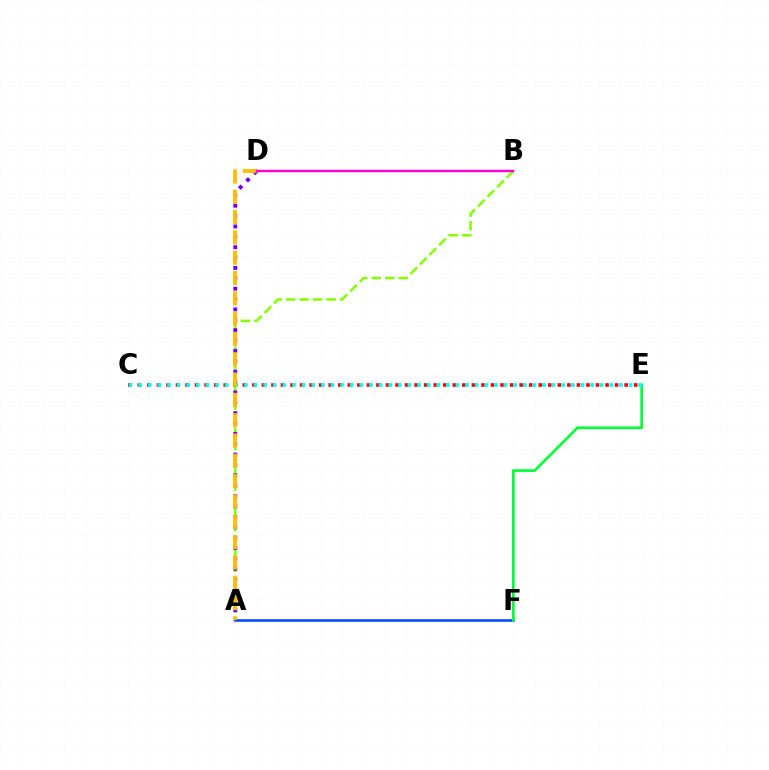{('A', 'B'): [{'color': '#84ff00', 'line_style': 'dashed', 'thickness': 1.84}], ('A', 'D'): [{'color': '#7200ff', 'line_style': 'dotted', 'thickness': 2.82}, {'color': '#ffbd00', 'line_style': 'dashed', 'thickness': 2.76}], ('A', 'F'): [{'color': '#004bff', 'line_style': 'solid', 'thickness': 1.86}], ('E', 'F'): [{'color': '#00ff39', 'line_style': 'solid', 'thickness': 1.94}], ('C', 'E'): [{'color': '#ff0000', 'line_style': 'dotted', 'thickness': 2.59}, {'color': '#00fff6', 'line_style': 'dotted', 'thickness': 2.61}], ('B', 'D'): [{'color': '#ff00cf', 'line_style': 'solid', 'thickness': 1.77}]}